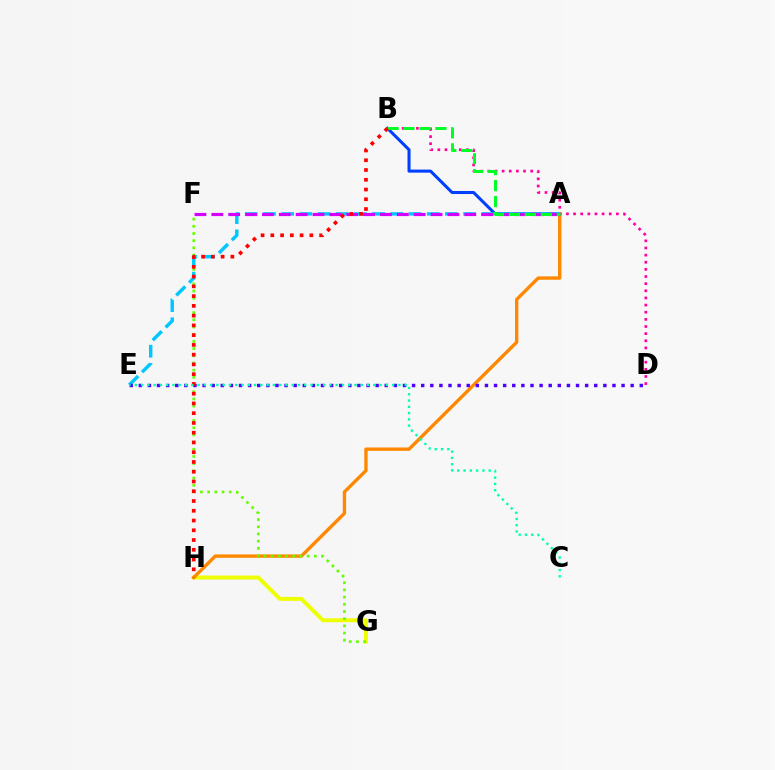{('B', 'D'): [{'color': '#ff00a0', 'line_style': 'dotted', 'thickness': 1.94}], ('A', 'B'): [{'color': '#003fff', 'line_style': 'solid', 'thickness': 2.2}, {'color': '#00ff27', 'line_style': 'dashed', 'thickness': 2.17}], ('G', 'H'): [{'color': '#eeff00', 'line_style': 'solid', 'thickness': 2.83}], ('A', 'H'): [{'color': '#ff8800', 'line_style': 'solid', 'thickness': 2.43}], ('F', 'G'): [{'color': '#66ff00', 'line_style': 'dotted', 'thickness': 1.95}], ('A', 'E'): [{'color': '#00c7ff', 'line_style': 'dashed', 'thickness': 2.47}], ('A', 'F'): [{'color': '#d600ff', 'line_style': 'dashed', 'thickness': 2.29}], ('D', 'E'): [{'color': '#4f00ff', 'line_style': 'dotted', 'thickness': 2.47}], ('B', 'H'): [{'color': '#ff0000', 'line_style': 'dotted', 'thickness': 2.65}], ('C', 'E'): [{'color': '#00ffaf', 'line_style': 'dotted', 'thickness': 1.71}]}